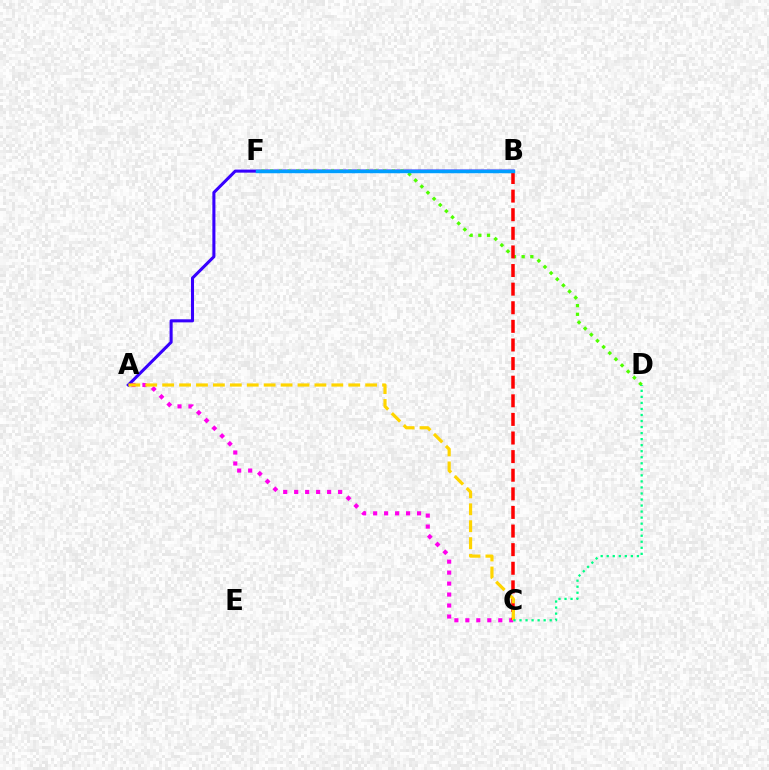{('A', 'B'): [{'color': '#3700ff', 'line_style': 'solid', 'thickness': 2.2}], ('A', 'C'): [{'color': '#ff00ed', 'line_style': 'dotted', 'thickness': 2.98}, {'color': '#ffd500', 'line_style': 'dashed', 'thickness': 2.3}], ('D', 'F'): [{'color': '#4fff00', 'line_style': 'dotted', 'thickness': 2.36}], ('B', 'C'): [{'color': '#ff0000', 'line_style': 'dashed', 'thickness': 2.53}], ('B', 'F'): [{'color': '#009eff', 'line_style': 'solid', 'thickness': 2.48}], ('C', 'D'): [{'color': '#00ff86', 'line_style': 'dotted', 'thickness': 1.64}]}